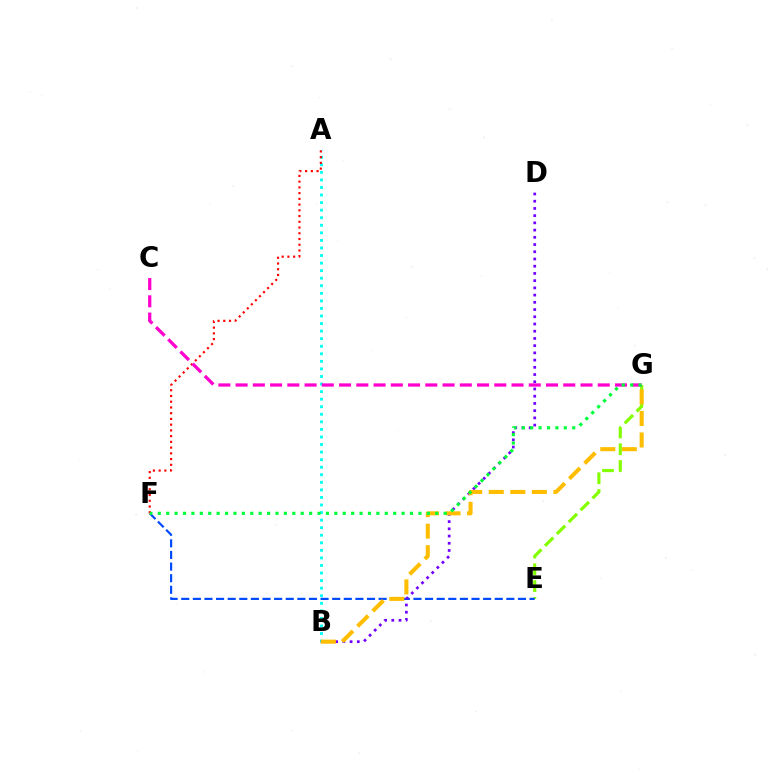{('E', 'G'): [{'color': '#84ff00', 'line_style': 'dashed', 'thickness': 2.28}], ('A', 'B'): [{'color': '#00fff6', 'line_style': 'dotted', 'thickness': 2.05}], ('E', 'F'): [{'color': '#004bff', 'line_style': 'dashed', 'thickness': 1.58}], ('B', 'D'): [{'color': '#7200ff', 'line_style': 'dotted', 'thickness': 1.96}], ('B', 'G'): [{'color': '#ffbd00', 'line_style': 'dashed', 'thickness': 2.93}], ('A', 'F'): [{'color': '#ff0000', 'line_style': 'dotted', 'thickness': 1.56}], ('C', 'G'): [{'color': '#ff00cf', 'line_style': 'dashed', 'thickness': 2.34}], ('F', 'G'): [{'color': '#00ff39', 'line_style': 'dotted', 'thickness': 2.28}]}